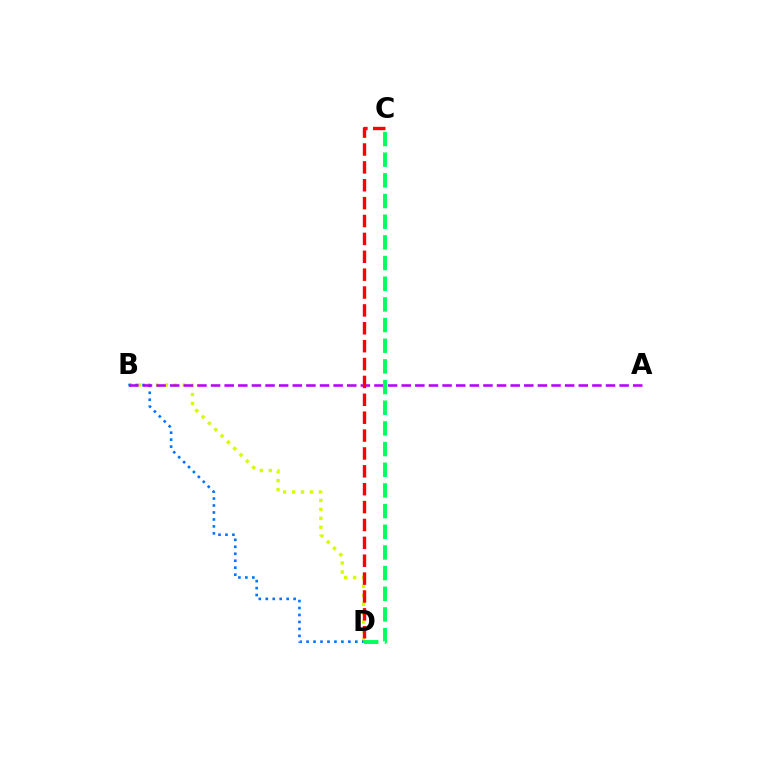{('B', 'D'): [{'color': '#d1ff00', 'line_style': 'dotted', 'thickness': 2.43}, {'color': '#0074ff', 'line_style': 'dotted', 'thickness': 1.89}], ('A', 'B'): [{'color': '#b900ff', 'line_style': 'dashed', 'thickness': 1.85}], ('C', 'D'): [{'color': '#00ff5c', 'line_style': 'dashed', 'thickness': 2.81}, {'color': '#ff0000', 'line_style': 'dashed', 'thickness': 2.43}]}